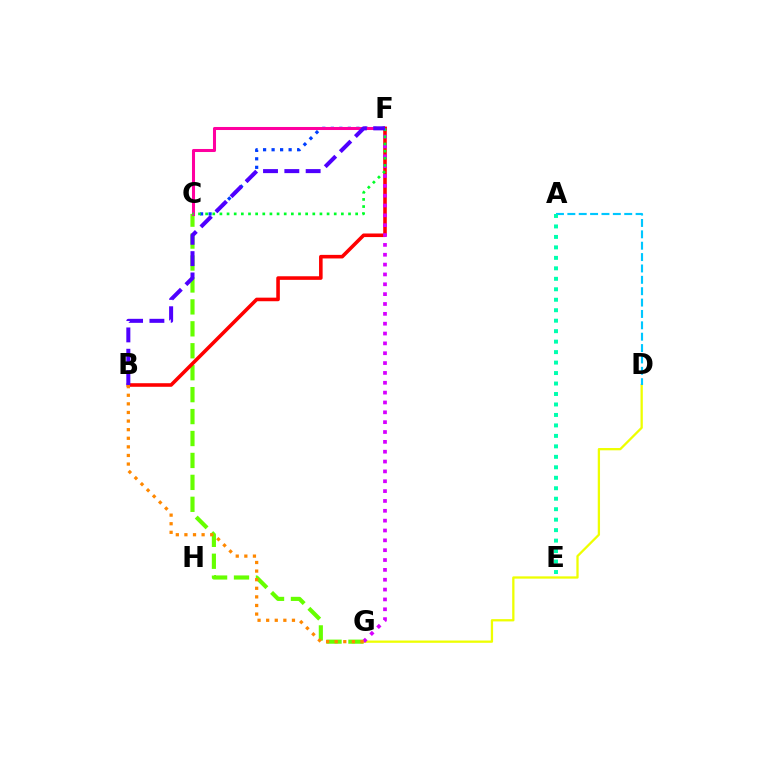{('C', 'F'): [{'color': '#003fff', 'line_style': 'dotted', 'thickness': 2.31}, {'color': '#ff00a0', 'line_style': 'solid', 'thickness': 2.19}, {'color': '#00ff27', 'line_style': 'dotted', 'thickness': 1.94}], ('C', 'G'): [{'color': '#66ff00', 'line_style': 'dashed', 'thickness': 2.98}], ('D', 'G'): [{'color': '#eeff00', 'line_style': 'solid', 'thickness': 1.65}], ('A', 'D'): [{'color': '#00c7ff', 'line_style': 'dashed', 'thickness': 1.55}], ('B', 'F'): [{'color': '#ff0000', 'line_style': 'solid', 'thickness': 2.58}, {'color': '#4f00ff', 'line_style': 'dashed', 'thickness': 2.9}], ('F', 'G'): [{'color': '#d600ff', 'line_style': 'dotted', 'thickness': 2.68}], ('A', 'E'): [{'color': '#00ffaf', 'line_style': 'dotted', 'thickness': 2.85}], ('B', 'G'): [{'color': '#ff8800', 'line_style': 'dotted', 'thickness': 2.34}]}